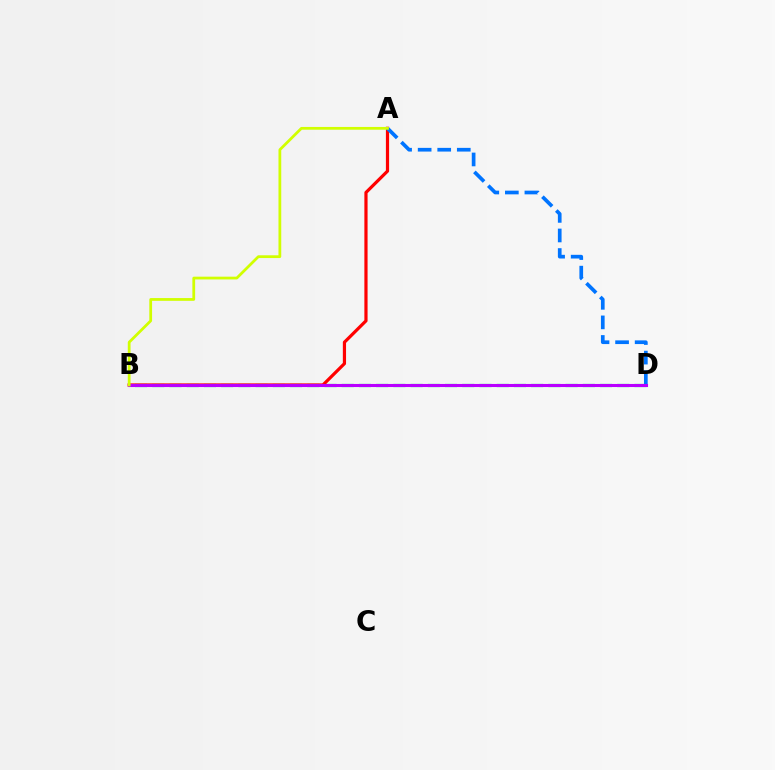{('B', 'D'): [{'color': '#00ff5c', 'line_style': 'dashed', 'thickness': 2.34}, {'color': '#b900ff', 'line_style': 'solid', 'thickness': 2.21}], ('A', 'B'): [{'color': '#ff0000', 'line_style': 'solid', 'thickness': 2.3}, {'color': '#d1ff00', 'line_style': 'solid', 'thickness': 1.99}], ('A', 'D'): [{'color': '#0074ff', 'line_style': 'dashed', 'thickness': 2.66}]}